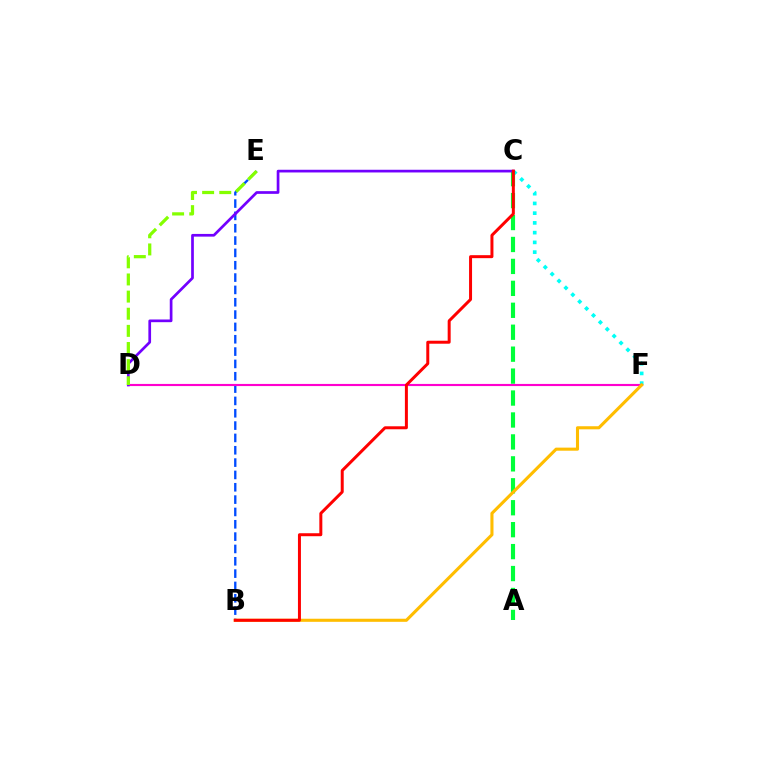{('B', 'E'): [{'color': '#004bff', 'line_style': 'dashed', 'thickness': 1.68}], ('C', 'F'): [{'color': '#00fff6', 'line_style': 'dotted', 'thickness': 2.65}], ('A', 'C'): [{'color': '#00ff39', 'line_style': 'dashed', 'thickness': 2.98}], ('D', 'F'): [{'color': '#ff00cf', 'line_style': 'solid', 'thickness': 1.54}], ('B', 'F'): [{'color': '#ffbd00', 'line_style': 'solid', 'thickness': 2.22}], ('C', 'D'): [{'color': '#7200ff', 'line_style': 'solid', 'thickness': 1.94}], ('B', 'C'): [{'color': '#ff0000', 'line_style': 'solid', 'thickness': 2.15}], ('D', 'E'): [{'color': '#84ff00', 'line_style': 'dashed', 'thickness': 2.33}]}